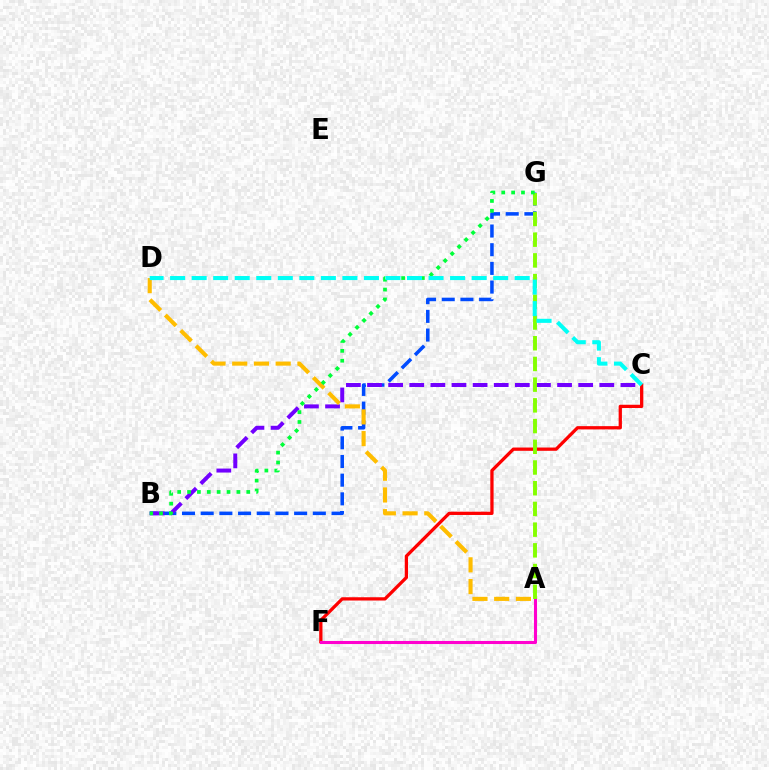{('B', 'G'): [{'color': '#004bff', 'line_style': 'dashed', 'thickness': 2.54}, {'color': '#00ff39', 'line_style': 'dotted', 'thickness': 2.68}], ('B', 'C'): [{'color': '#7200ff', 'line_style': 'dashed', 'thickness': 2.87}], ('C', 'F'): [{'color': '#ff0000', 'line_style': 'solid', 'thickness': 2.36}], ('A', 'F'): [{'color': '#ff00cf', 'line_style': 'solid', 'thickness': 2.21}], ('A', 'G'): [{'color': '#84ff00', 'line_style': 'dashed', 'thickness': 2.81}], ('A', 'D'): [{'color': '#ffbd00', 'line_style': 'dashed', 'thickness': 2.95}], ('C', 'D'): [{'color': '#00fff6', 'line_style': 'dashed', 'thickness': 2.93}]}